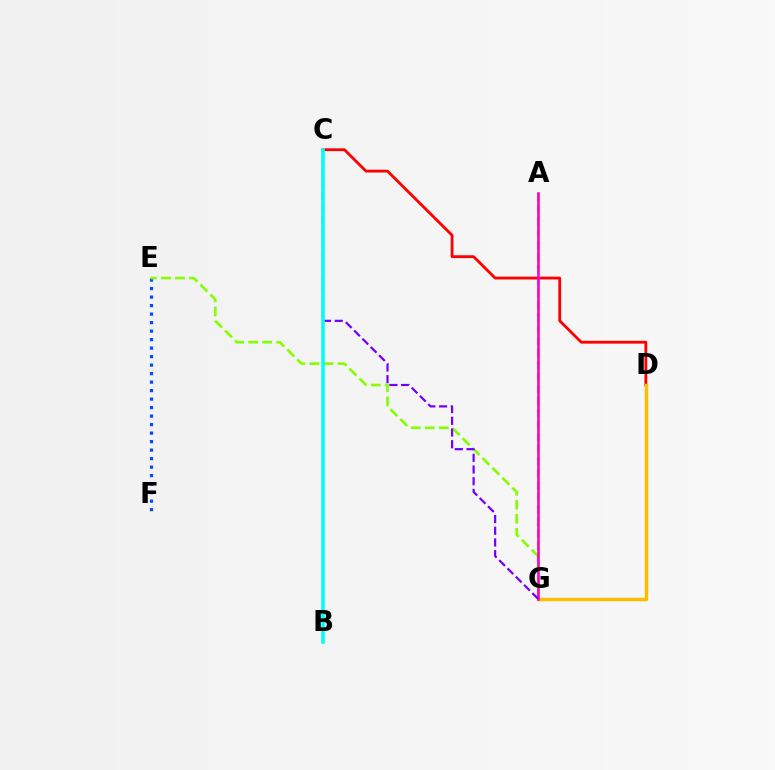{('A', 'G'): [{'color': '#00ff39', 'line_style': 'dashed', 'thickness': 1.63}, {'color': '#ff00cf', 'line_style': 'solid', 'thickness': 1.88}], ('E', 'F'): [{'color': '#004bff', 'line_style': 'dotted', 'thickness': 2.31}], ('E', 'G'): [{'color': '#84ff00', 'line_style': 'dashed', 'thickness': 1.91}], ('C', 'D'): [{'color': '#ff0000', 'line_style': 'solid', 'thickness': 2.02}], ('D', 'G'): [{'color': '#ffbd00', 'line_style': 'solid', 'thickness': 2.47}], ('C', 'G'): [{'color': '#7200ff', 'line_style': 'dashed', 'thickness': 1.59}], ('B', 'C'): [{'color': '#00fff6', 'line_style': 'solid', 'thickness': 2.58}]}